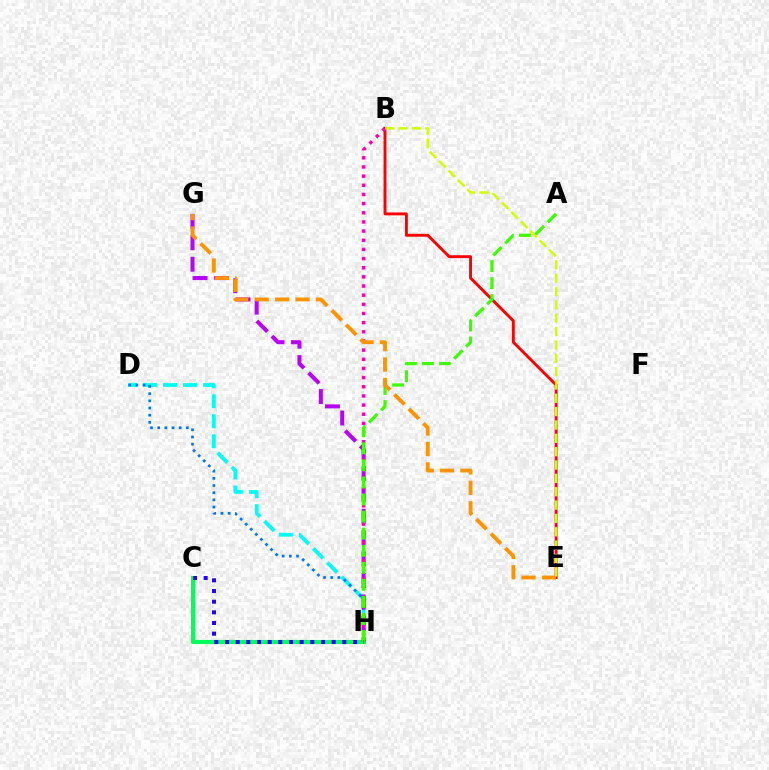{('D', 'H'): [{'color': '#00fff6', 'line_style': 'dashed', 'thickness': 2.72}, {'color': '#0074ff', 'line_style': 'dotted', 'thickness': 1.95}], ('C', 'H'): [{'color': '#00ff5c', 'line_style': 'solid', 'thickness': 2.99}, {'color': '#2500ff', 'line_style': 'dotted', 'thickness': 2.9}], ('B', 'E'): [{'color': '#ff0000', 'line_style': 'solid', 'thickness': 2.09}, {'color': '#d1ff00', 'line_style': 'dashed', 'thickness': 1.81}], ('G', 'H'): [{'color': '#b900ff', 'line_style': 'dashed', 'thickness': 2.91}], ('B', 'H'): [{'color': '#ff00ac', 'line_style': 'dotted', 'thickness': 2.49}], ('A', 'H'): [{'color': '#3dff00', 'line_style': 'dashed', 'thickness': 2.32}], ('E', 'G'): [{'color': '#ff9400', 'line_style': 'dashed', 'thickness': 2.77}]}